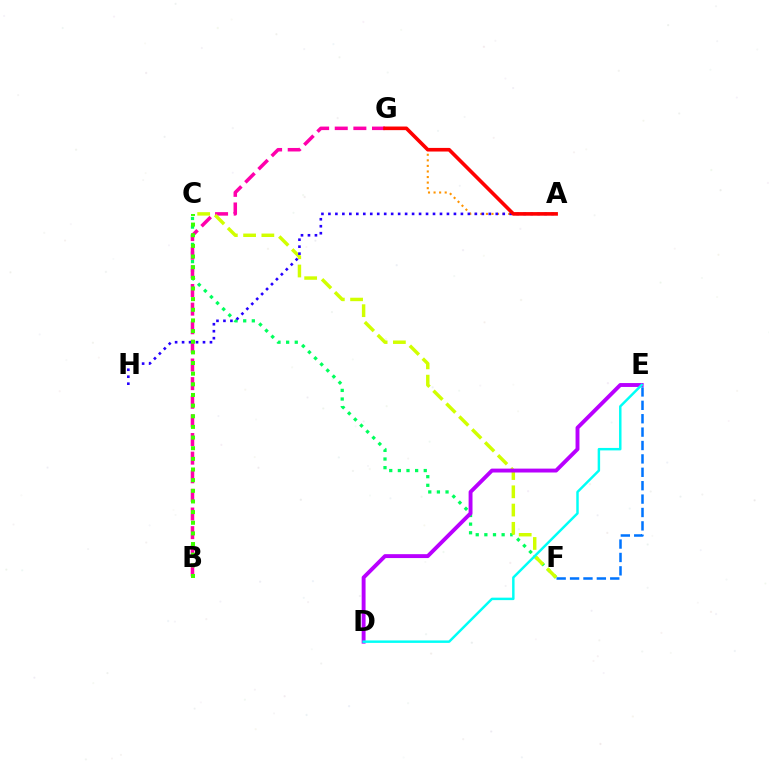{('C', 'F'): [{'color': '#00ff5c', 'line_style': 'dotted', 'thickness': 2.35}, {'color': '#d1ff00', 'line_style': 'dashed', 'thickness': 2.48}], ('B', 'G'): [{'color': '#ff00ac', 'line_style': 'dashed', 'thickness': 2.53}], ('E', 'F'): [{'color': '#0074ff', 'line_style': 'dashed', 'thickness': 1.82}], ('A', 'G'): [{'color': '#ff9400', 'line_style': 'dotted', 'thickness': 1.51}, {'color': '#ff0000', 'line_style': 'solid', 'thickness': 2.6}], ('A', 'H'): [{'color': '#2500ff', 'line_style': 'dotted', 'thickness': 1.89}], ('B', 'C'): [{'color': '#3dff00', 'line_style': 'dotted', 'thickness': 2.89}], ('D', 'E'): [{'color': '#b900ff', 'line_style': 'solid', 'thickness': 2.8}, {'color': '#00fff6', 'line_style': 'solid', 'thickness': 1.77}]}